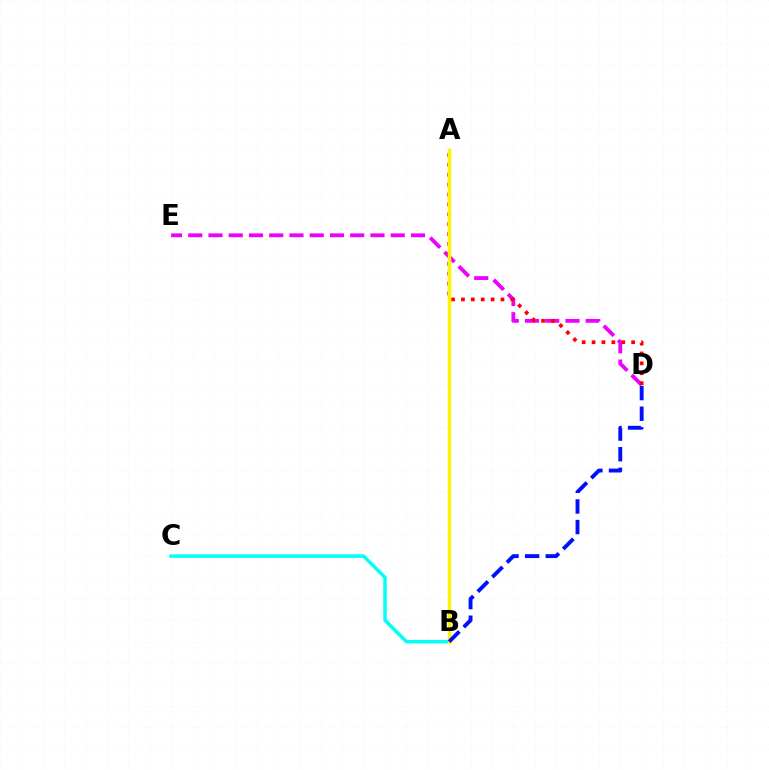{('D', 'E'): [{'color': '#ee00ff', 'line_style': 'dashed', 'thickness': 2.75}], ('B', 'C'): [{'color': '#00fff6', 'line_style': 'solid', 'thickness': 2.5}], ('A', 'D'): [{'color': '#ff0000', 'line_style': 'dotted', 'thickness': 2.69}], ('A', 'B'): [{'color': '#08ff00', 'line_style': 'dotted', 'thickness': 2.23}, {'color': '#fcf500', 'line_style': 'solid', 'thickness': 2.51}], ('B', 'D'): [{'color': '#0010ff', 'line_style': 'dashed', 'thickness': 2.8}]}